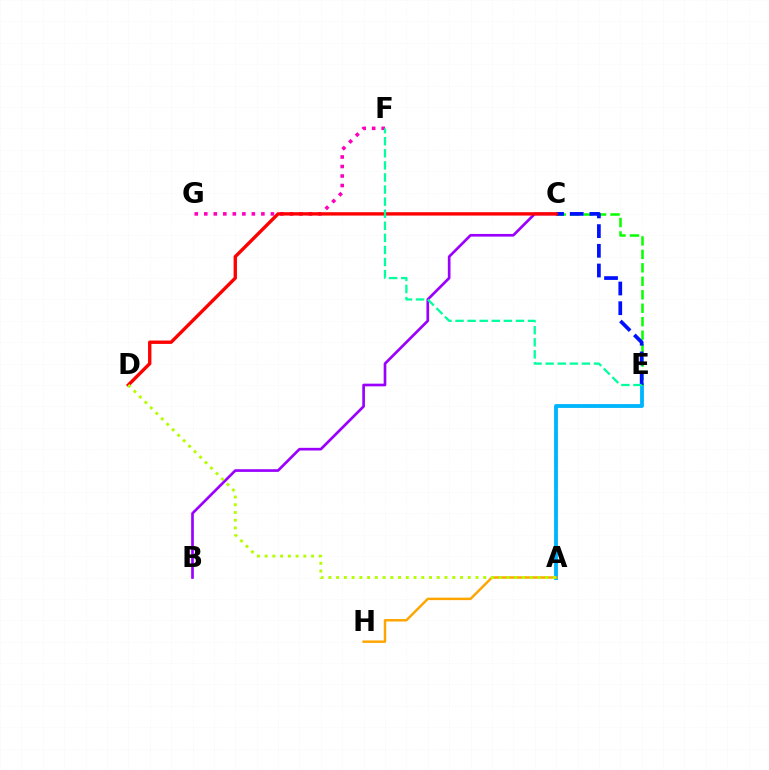{('F', 'G'): [{'color': '#ff00bd', 'line_style': 'dotted', 'thickness': 2.59}], ('A', 'E'): [{'color': '#00b5ff', 'line_style': 'solid', 'thickness': 2.76}], ('A', 'H'): [{'color': '#ffa500', 'line_style': 'solid', 'thickness': 1.76}], ('C', 'E'): [{'color': '#08ff00', 'line_style': 'dashed', 'thickness': 1.83}, {'color': '#0010ff', 'line_style': 'dashed', 'thickness': 2.68}], ('B', 'C'): [{'color': '#9b00ff', 'line_style': 'solid', 'thickness': 1.93}], ('C', 'D'): [{'color': '#ff0000', 'line_style': 'solid', 'thickness': 2.42}], ('A', 'D'): [{'color': '#b3ff00', 'line_style': 'dotted', 'thickness': 2.1}], ('E', 'F'): [{'color': '#00ff9d', 'line_style': 'dashed', 'thickness': 1.64}]}